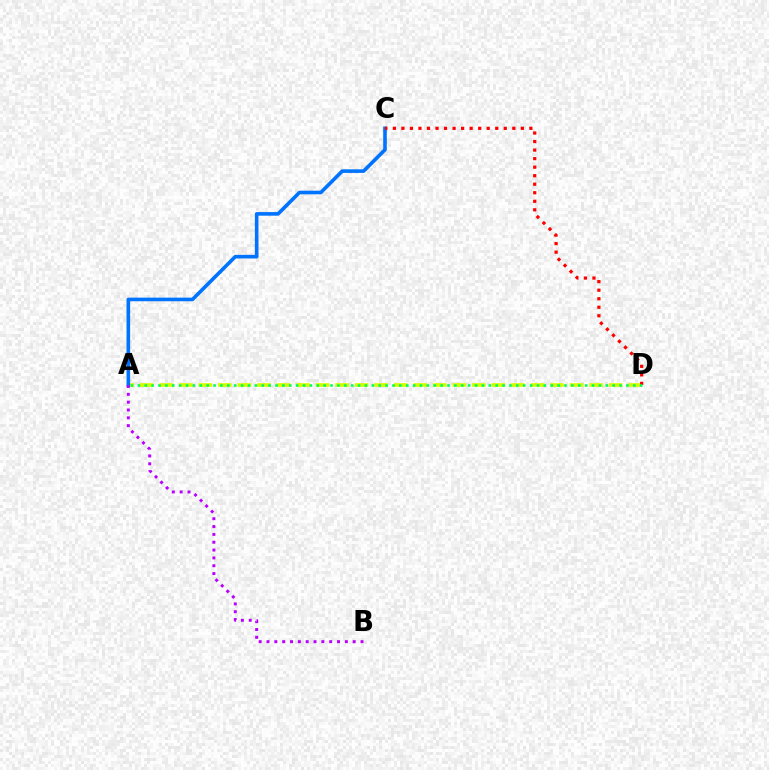{('A', 'D'): [{'color': '#d1ff00', 'line_style': 'dashed', 'thickness': 2.65}, {'color': '#00ff5c', 'line_style': 'dotted', 'thickness': 1.87}], ('A', 'C'): [{'color': '#0074ff', 'line_style': 'solid', 'thickness': 2.6}], ('C', 'D'): [{'color': '#ff0000', 'line_style': 'dotted', 'thickness': 2.32}], ('A', 'B'): [{'color': '#b900ff', 'line_style': 'dotted', 'thickness': 2.13}]}